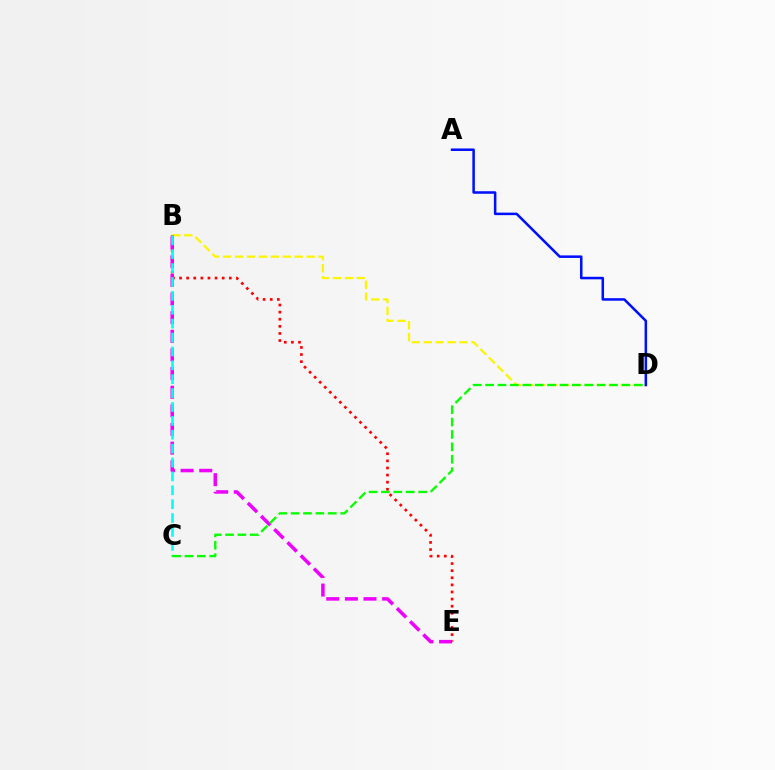{('B', 'E'): [{'color': '#ee00ff', 'line_style': 'dashed', 'thickness': 2.53}, {'color': '#ff0000', 'line_style': 'dotted', 'thickness': 1.93}], ('B', 'D'): [{'color': '#fcf500', 'line_style': 'dashed', 'thickness': 1.62}], ('A', 'D'): [{'color': '#0010ff', 'line_style': 'solid', 'thickness': 1.82}], ('B', 'C'): [{'color': '#00fff6', 'line_style': 'dashed', 'thickness': 1.89}], ('C', 'D'): [{'color': '#08ff00', 'line_style': 'dashed', 'thickness': 1.68}]}